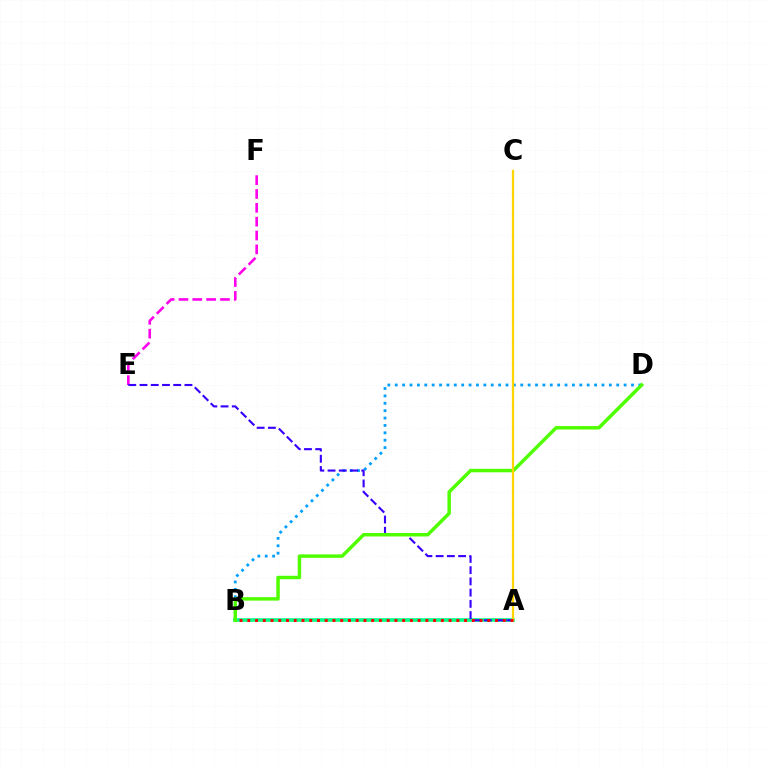{('A', 'B'): [{'color': '#00ff86', 'line_style': 'solid', 'thickness': 2.59}, {'color': '#ff0000', 'line_style': 'dotted', 'thickness': 2.1}], ('E', 'F'): [{'color': '#ff00ed', 'line_style': 'dashed', 'thickness': 1.88}], ('B', 'D'): [{'color': '#009eff', 'line_style': 'dotted', 'thickness': 2.01}, {'color': '#4fff00', 'line_style': 'solid', 'thickness': 2.49}], ('A', 'E'): [{'color': '#3700ff', 'line_style': 'dashed', 'thickness': 1.53}], ('A', 'C'): [{'color': '#ffd500', 'line_style': 'solid', 'thickness': 1.65}]}